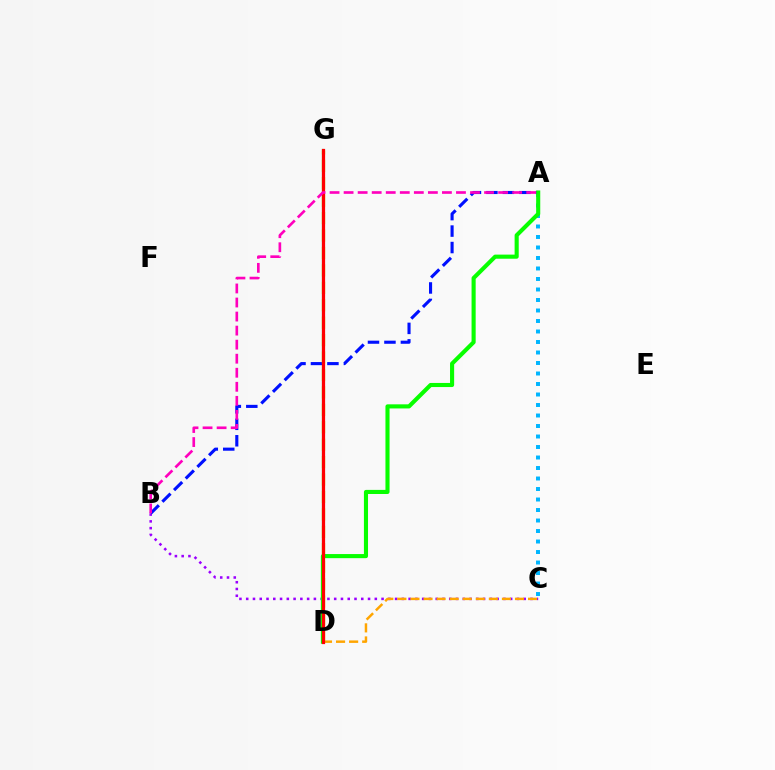{('B', 'C'): [{'color': '#9b00ff', 'line_style': 'dotted', 'thickness': 1.84}], ('A', 'C'): [{'color': '#00b5ff', 'line_style': 'dotted', 'thickness': 2.85}], ('C', 'D'): [{'color': '#ffa500', 'line_style': 'dashed', 'thickness': 1.78}], ('D', 'G'): [{'color': '#00ff9d', 'line_style': 'solid', 'thickness': 1.54}, {'color': '#b3ff00', 'line_style': 'dashed', 'thickness': 2.37}, {'color': '#ff0000', 'line_style': 'solid', 'thickness': 2.32}], ('A', 'B'): [{'color': '#0010ff', 'line_style': 'dashed', 'thickness': 2.24}, {'color': '#ff00bd', 'line_style': 'dashed', 'thickness': 1.91}], ('A', 'D'): [{'color': '#08ff00', 'line_style': 'solid', 'thickness': 2.95}]}